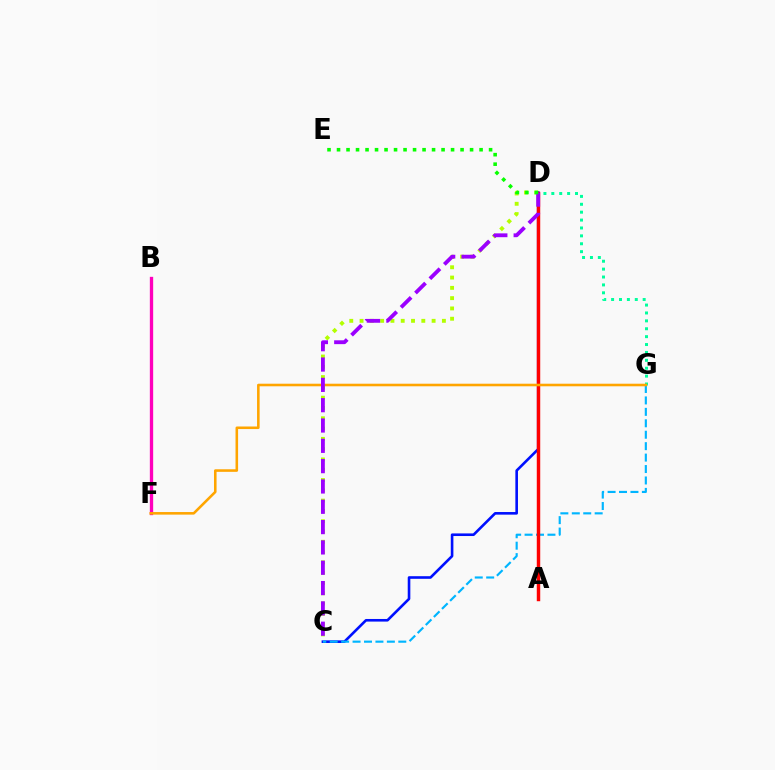{('C', 'D'): [{'color': '#0010ff', 'line_style': 'solid', 'thickness': 1.88}, {'color': '#b3ff00', 'line_style': 'dotted', 'thickness': 2.8}, {'color': '#9b00ff', 'line_style': 'dashed', 'thickness': 2.76}], ('B', 'F'): [{'color': '#ff00bd', 'line_style': 'solid', 'thickness': 2.39}], ('C', 'G'): [{'color': '#00b5ff', 'line_style': 'dashed', 'thickness': 1.55}], ('A', 'D'): [{'color': '#ff0000', 'line_style': 'solid', 'thickness': 2.48}], ('D', 'G'): [{'color': '#00ff9d', 'line_style': 'dotted', 'thickness': 2.14}], ('F', 'G'): [{'color': '#ffa500', 'line_style': 'solid', 'thickness': 1.85}], ('D', 'E'): [{'color': '#08ff00', 'line_style': 'dotted', 'thickness': 2.58}]}